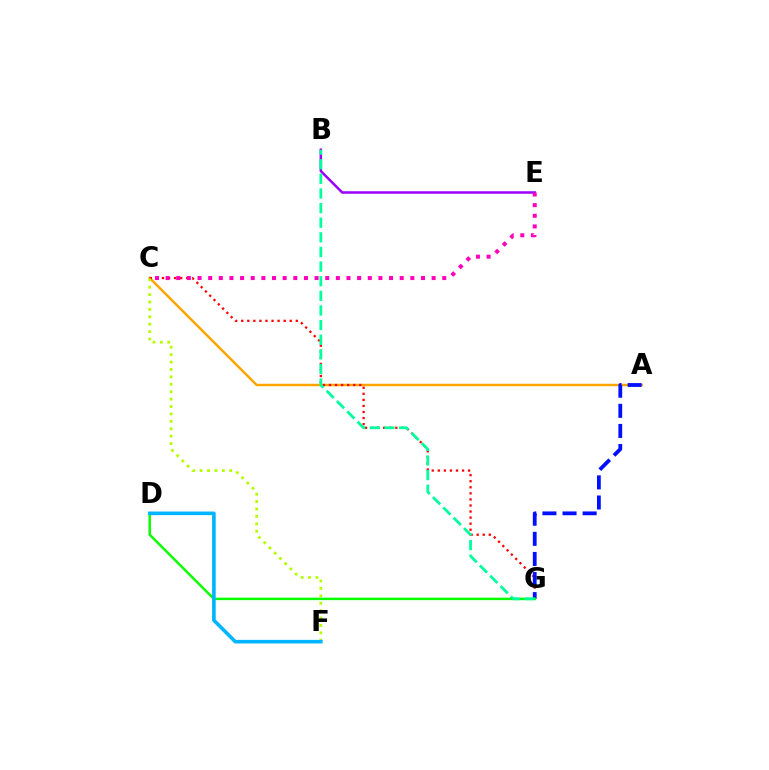{('A', 'C'): [{'color': '#ffa500', 'line_style': 'solid', 'thickness': 1.77}], ('C', 'G'): [{'color': '#ff0000', 'line_style': 'dotted', 'thickness': 1.65}], ('A', 'G'): [{'color': '#0010ff', 'line_style': 'dashed', 'thickness': 2.73}], ('D', 'G'): [{'color': '#08ff00', 'line_style': 'solid', 'thickness': 1.78}], ('B', 'E'): [{'color': '#9b00ff', 'line_style': 'solid', 'thickness': 1.81}], ('C', 'F'): [{'color': '#b3ff00', 'line_style': 'dotted', 'thickness': 2.01}], ('B', 'G'): [{'color': '#00ff9d', 'line_style': 'dashed', 'thickness': 1.99}], ('D', 'F'): [{'color': '#00b5ff', 'line_style': 'solid', 'thickness': 2.59}], ('C', 'E'): [{'color': '#ff00bd', 'line_style': 'dotted', 'thickness': 2.89}]}